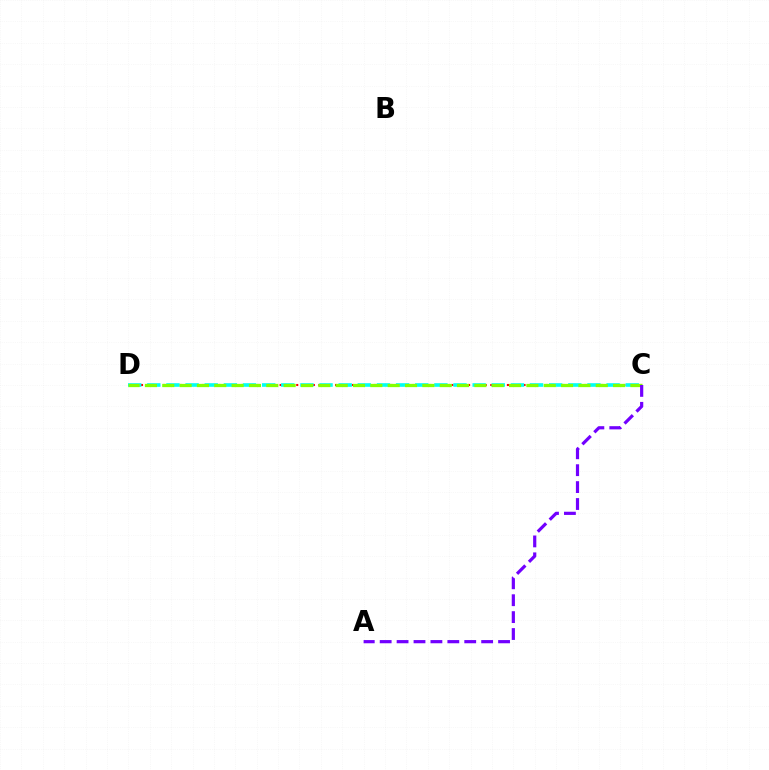{('C', 'D'): [{'color': '#ff0000', 'line_style': 'dotted', 'thickness': 1.51}, {'color': '#00fff6', 'line_style': 'dashed', 'thickness': 2.6}, {'color': '#84ff00', 'line_style': 'dashed', 'thickness': 2.36}], ('A', 'C'): [{'color': '#7200ff', 'line_style': 'dashed', 'thickness': 2.3}]}